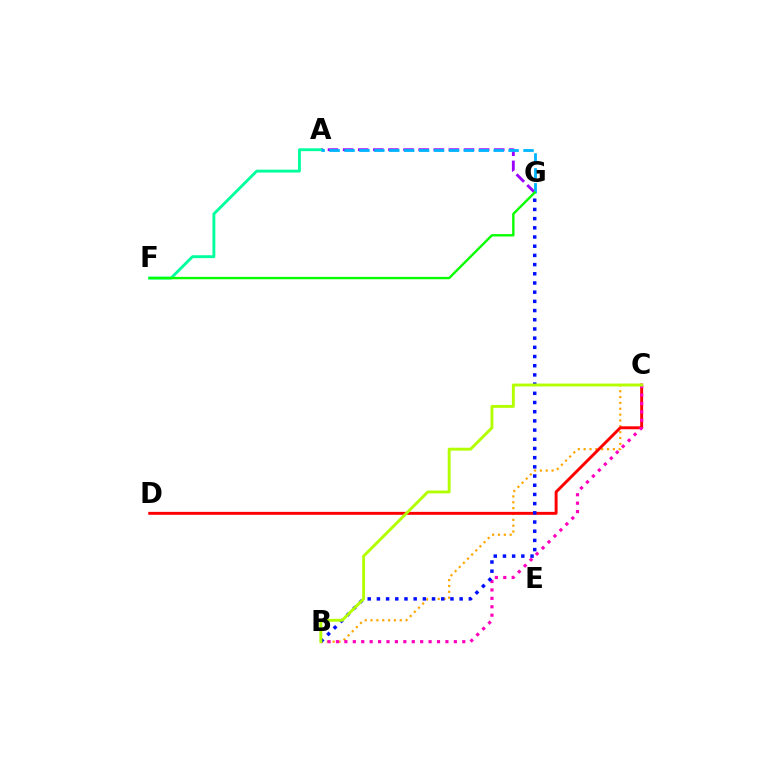{('B', 'C'): [{'color': '#ffa500', 'line_style': 'dotted', 'thickness': 1.59}, {'color': '#ff00bd', 'line_style': 'dotted', 'thickness': 2.29}, {'color': '#b3ff00', 'line_style': 'solid', 'thickness': 2.08}], ('A', 'G'): [{'color': '#9b00ff', 'line_style': 'dashed', 'thickness': 2.05}, {'color': '#00b5ff', 'line_style': 'dashed', 'thickness': 2.03}], ('C', 'D'): [{'color': '#ff0000', 'line_style': 'solid', 'thickness': 2.11}], ('A', 'F'): [{'color': '#00ff9d', 'line_style': 'solid', 'thickness': 2.06}], ('B', 'G'): [{'color': '#0010ff', 'line_style': 'dotted', 'thickness': 2.5}], ('F', 'G'): [{'color': '#08ff00', 'line_style': 'solid', 'thickness': 1.71}]}